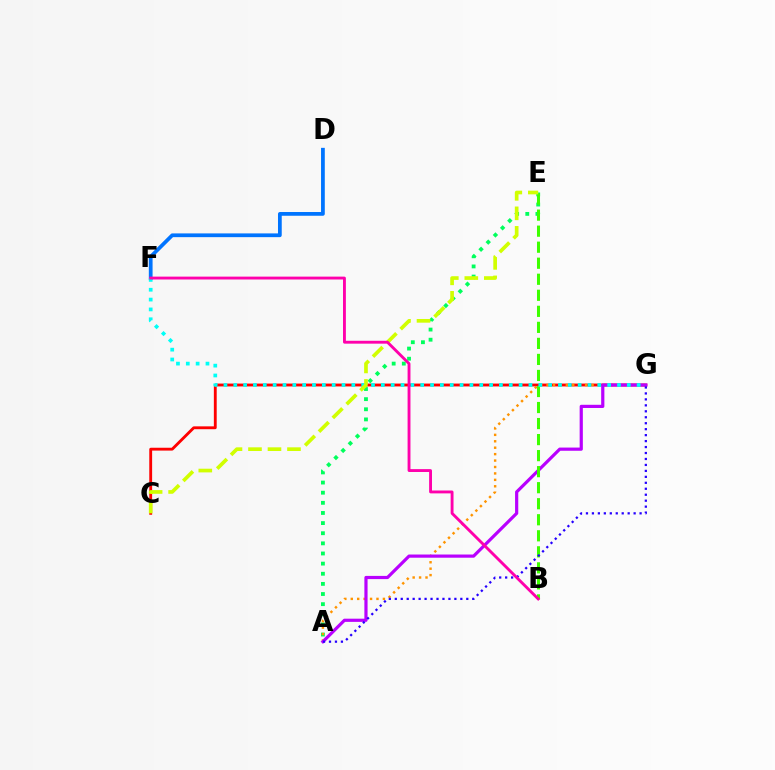{('D', 'F'): [{'color': '#0074ff', 'line_style': 'solid', 'thickness': 2.7}], ('A', 'E'): [{'color': '#00ff5c', 'line_style': 'dotted', 'thickness': 2.75}], ('C', 'G'): [{'color': '#ff0000', 'line_style': 'solid', 'thickness': 2.05}], ('A', 'G'): [{'color': '#ff9400', 'line_style': 'dotted', 'thickness': 1.75}, {'color': '#b900ff', 'line_style': 'solid', 'thickness': 2.3}, {'color': '#2500ff', 'line_style': 'dotted', 'thickness': 1.62}], ('B', 'E'): [{'color': '#3dff00', 'line_style': 'dashed', 'thickness': 2.18}], ('F', 'G'): [{'color': '#00fff6', 'line_style': 'dotted', 'thickness': 2.67}], ('C', 'E'): [{'color': '#d1ff00', 'line_style': 'dashed', 'thickness': 2.65}], ('B', 'F'): [{'color': '#ff00ac', 'line_style': 'solid', 'thickness': 2.07}]}